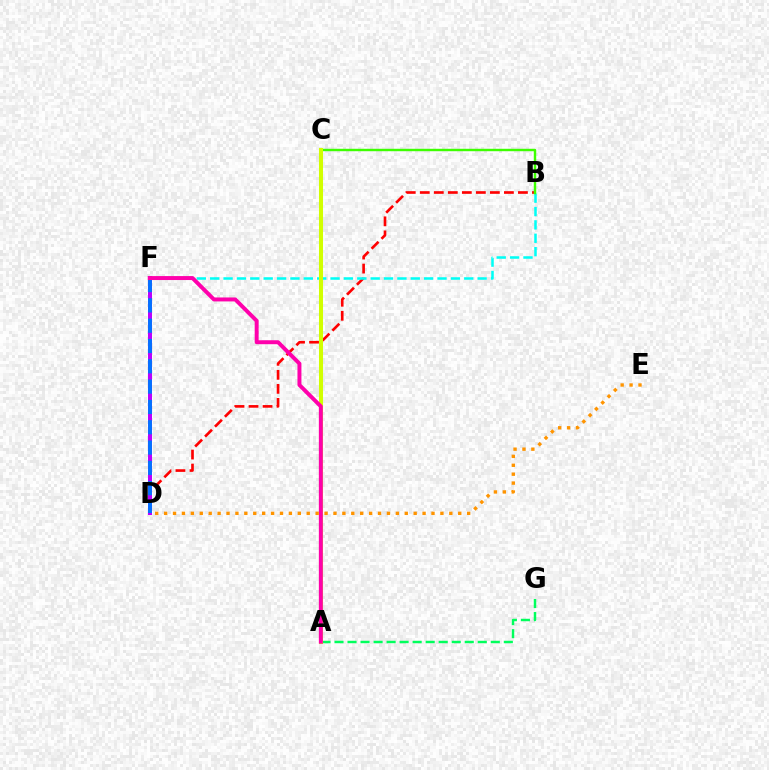{('B', 'D'): [{'color': '#ff0000', 'line_style': 'dashed', 'thickness': 1.9}], ('A', 'C'): [{'color': '#2500ff', 'line_style': 'solid', 'thickness': 1.69}, {'color': '#d1ff00', 'line_style': 'solid', 'thickness': 2.91}], ('D', 'F'): [{'color': '#b900ff', 'line_style': 'solid', 'thickness': 2.87}, {'color': '#0074ff', 'line_style': 'dashed', 'thickness': 2.76}], ('B', 'F'): [{'color': '#00fff6', 'line_style': 'dashed', 'thickness': 1.82}], ('B', 'C'): [{'color': '#3dff00', 'line_style': 'solid', 'thickness': 1.75}], ('A', 'G'): [{'color': '#00ff5c', 'line_style': 'dashed', 'thickness': 1.77}], ('A', 'F'): [{'color': '#ff00ac', 'line_style': 'solid', 'thickness': 2.85}], ('D', 'E'): [{'color': '#ff9400', 'line_style': 'dotted', 'thickness': 2.42}]}